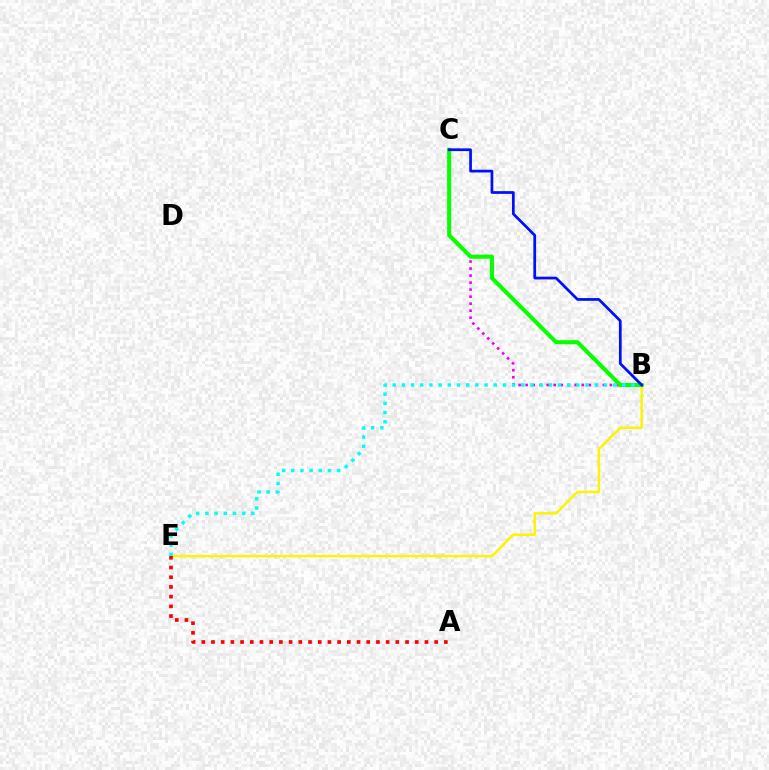{('B', 'C'): [{'color': '#ee00ff', 'line_style': 'dotted', 'thickness': 1.91}, {'color': '#08ff00', 'line_style': 'solid', 'thickness': 2.94}, {'color': '#0010ff', 'line_style': 'solid', 'thickness': 1.97}], ('B', 'E'): [{'color': '#fcf500', 'line_style': 'solid', 'thickness': 1.79}, {'color': '#00fff6', 'line_style': 'dotted', 'thickness': 2.5}], ('A', 'E'): [{'color': '#ff0000', 'line_style': 'dotted', 'thickness': 2.64}]}